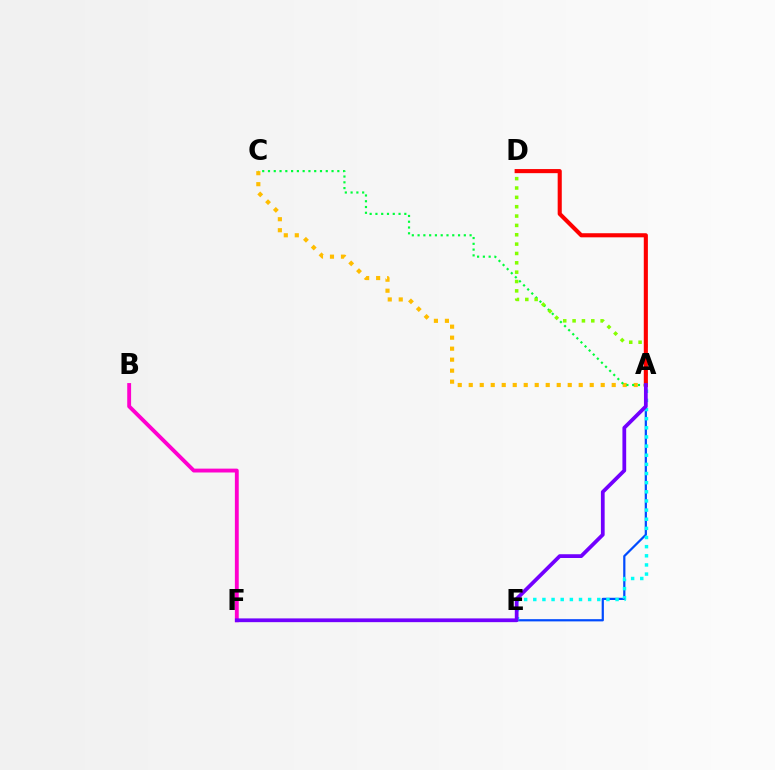{('A', 'E'): [{'color': '#004bff', 'line_style': 'solid', 'thickness': 1.6}, {'color': '#00fff6', 'line_style': 'dotted', 'thickness': 2.48}], ('A', 'C'): [{'color': '#ffbd00', 'line_style': 'dotted', 'thickness': 2.99}, {'color': '#00ff39', 'line_style': 'dotted', 'thickness': 1.57}], ('A', 'D'): [{'color': '#84ff00', 'line_style': 'dotted', 'thickness': 2.54}, {'color': '#ff0000', 'line_style': 'solid', 'thickness': 2.95}], ('B', 'F'): [{'color': '#ff00cf', 'line_style': 'solid', 'thickness': 2.78}], ('A', 'F'): [{'color': '#7200ff', 'line_style': 'solid', 'thickness': 2.7}]}